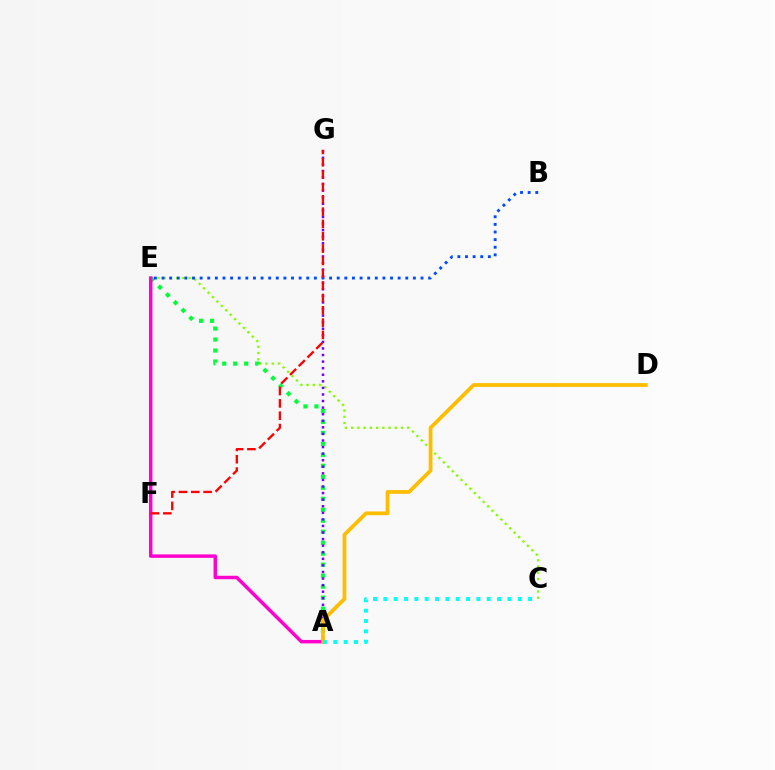{('C', 'E'): [{'color': '#84ff00', 'line_style': 'dotted', 'thickness': 1.69}], ('A', 'E'): [{'color': '#00ff39', 'line_style': 'dotted', 'thickness': 2.99}, {'color': '#ff00cf', 'line_style': 'solid', 'thickness': 2.49}], ('B', 'E'): [{'color': '#004bff', 'line_style': 'dotted', 'thickness': 2.07}], ('A', 'G'): [{'color': '#7200ff', 'line_style': 'dotted', 'thickness': 1.79}], ('A', 'D'): [{'color': '#ffbd00', 'line_style': 'solid', 'thickness': 2.71}], ('F', 'G'): [{'color': '#ff0000', 'line_style': 'dashed', 'thickness': 1.68}], ('A', 'C'): [{'color': '#00fff6', 'line_style': 'dotted', 'thickness': 2.81}]}